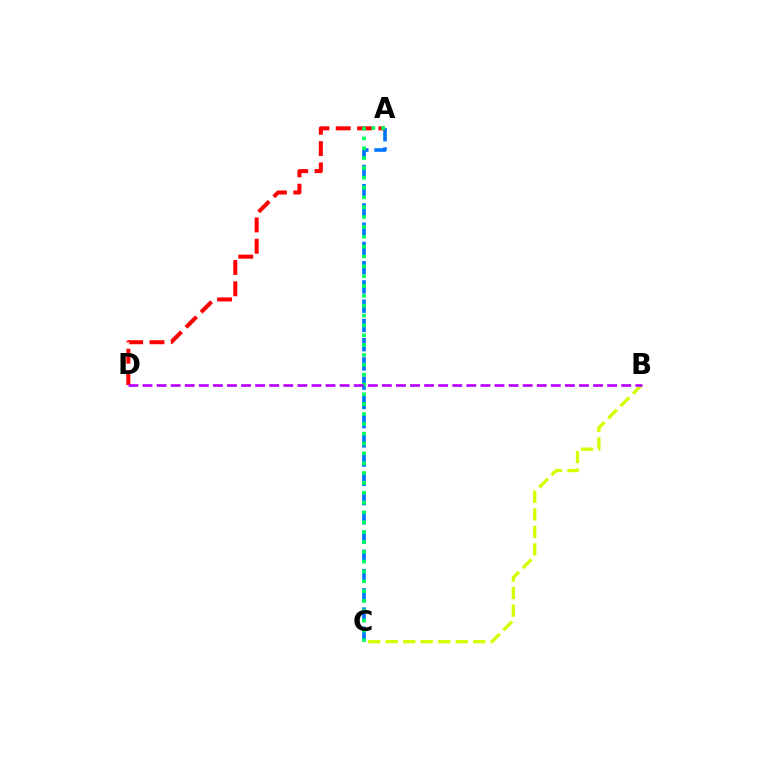{('A', 'C'): [{'color': '#0074ff', 'line_style': 'dashed', 'thickness': 2.61}, {'color': '#00ff5c', 'line_style': 'dotted', 'thickness': 2.67}], ('B', 'C'): [{'color': '#d1ff00', 'line_style': 'dashed', 'thickness': 2.38}], ('A', 'D'): [{'color': '#ff0000', 'line_style': 'dashed', 'thickness': 2.9}], ('B', 'D'): [{'color': '#b900ff', 'line_style': 'dashed', 'thickness': 1.91}]}